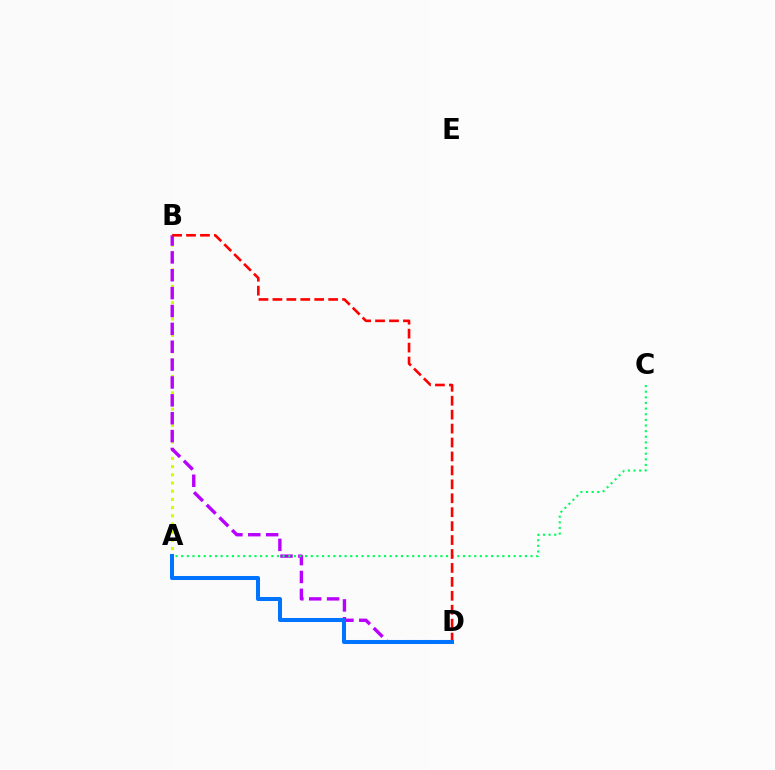{('A', 'B'): [{'color': '#d1ff00', 'line_style': 'dotted', 'thickness': 2.23}], ('B', 'D'): [{'color': '#b900ff', 'line_style': 'dashed', 'thickness': 2.43}, {'color': '#ff0000', 'line_style': 'dashed', 'thickness': 1.89}], ('A', 'C'): [{'color': '#00ff5c', 'line_style': 'dotted', 'thickness': 1.53}], ('A', 'D'): [{'color': '#0074ff', 'line_style': 'solid', 'thickness': 2.89}]}